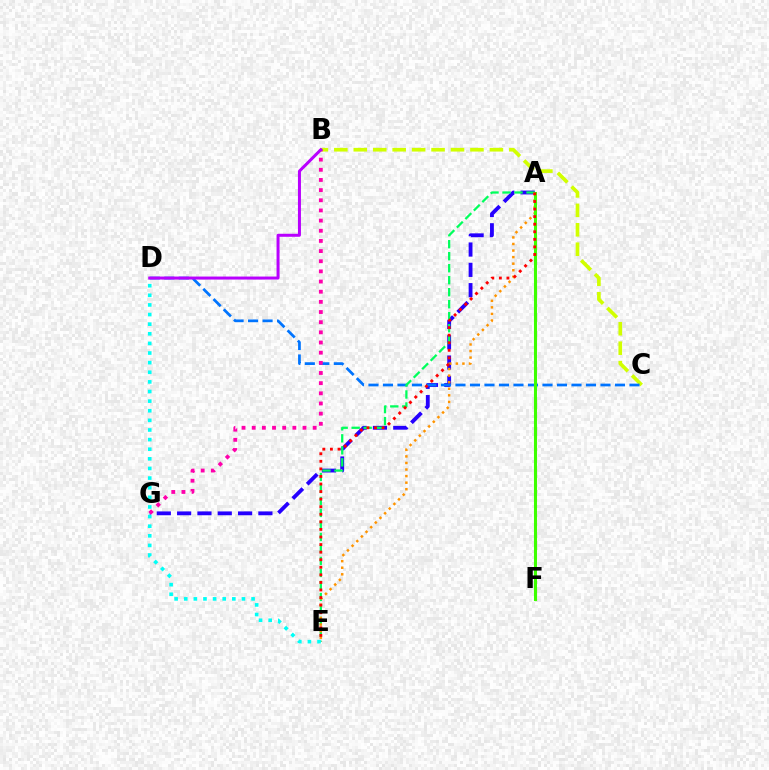{('A', 'G'): [{'color': '#2500ff', 'line_style': 'dashed', 'thickness': 2.76}], ('B', 'C'): [{'color': '#d1ff00', 'line_style': 'dashed', 'thickness': 2.64}], ('C', 'D'): [{'color': '#0074ff', 'line_style': 'dashed', 'thickness': 1.97}], ('A', 'E'): [{'color': '#00ff5c', 'line_style': 'dashed', 'thickness': 1.63}, {'color': '#ff9400', 'line_style': 'dotted', 'thickness': 1.78}, {'color': '#ff0000', 'line_style': 'dotted', 'thickness': 2.06}], ('A', 'F'): [{'color': '#3dff00', 'line_style': 'solid', 'thickness': 2.21}], ('B', 'G'): [{'color': '#ff00ac', 'line_style': 'dotted', 'thickness': 2.76}], ('B', 'D'): [{'color': '#b900ff', 'line_style': 'solid', 'thickness': 2.17}], ('D', 'E'): [{'color': '#00fff6', 'line_style': 'dotted', 'thickness': 2.61}]}